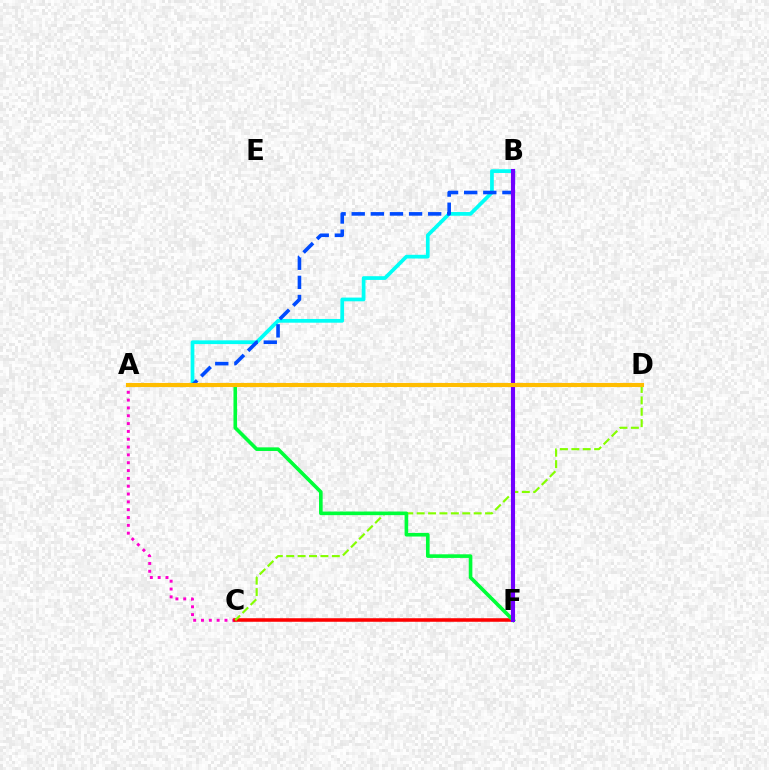{('A', 'C'): [{'color': '#ff00cf', 'line_style': 'dotted', 'thickness': 2.13}], ('A', 'B'): [{'color': '#00fff6', 'line_style': 'solid', 'thickness': 2.68}, {'color': '#004bff', 'line_style': 'dashed', 'thickness': 2.6}], ('C', 'F'): [{'color': '#ff0000', 'line_style': 'solid', 'thickness': 2.55}], ('C', 'D'): [{'color': '#84ff00', 'line_style': 'dashed', 'thickness': 1.55}], ('A', 'F'): [{'color': '#00ff39', 'line_style': 'solid', 'thickness': 2.61}], ('B', 'F'): [{'color': '#7200ff', 'line_style': 'solid', 'thickness': 2.96}], ('A', 'D'): [{'color': '#ffbd00', 'line_style': 'solid', 'thickness': 2.95}]}